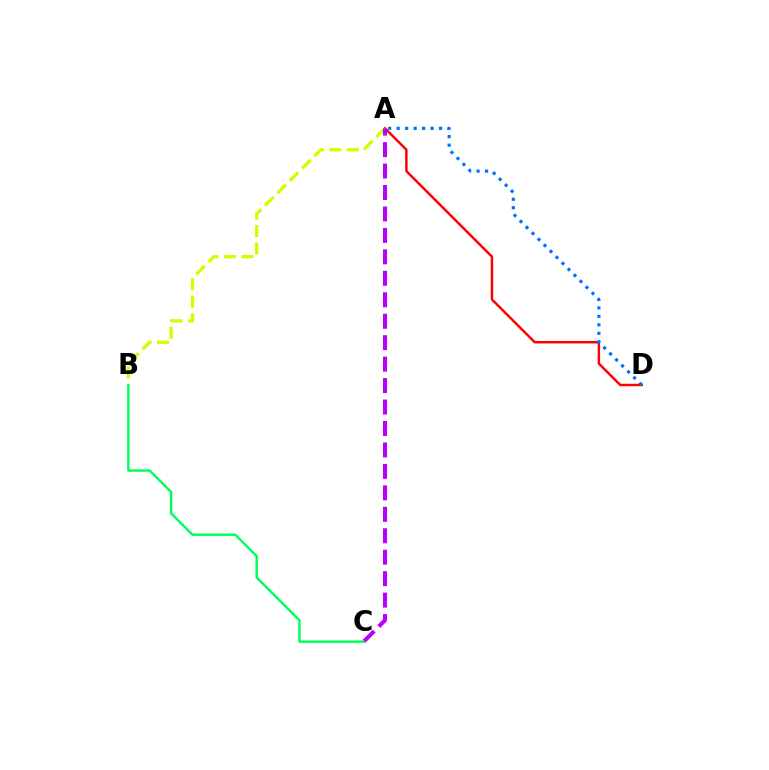{('A', 'D'): [{'color': '#ff0000', 'line_style': 'solid', 'thickness': 1.77}, {'color': '#0074ff', 'line_style': 'dotted', 'thickness': 2.3}], ('A', 'B'): [{'color': '#d1ff00', 'line_style': 'dashed', 'thickness': 2.37}], ('A', 'C'): [{'color': '#b900ff', 'line_style': 'dashed', 'thickness': 2.91}], ('B', 'C'): [{'color': '#00ff5c', 'line_style': 'solid', 'thickness': 1.75}]}